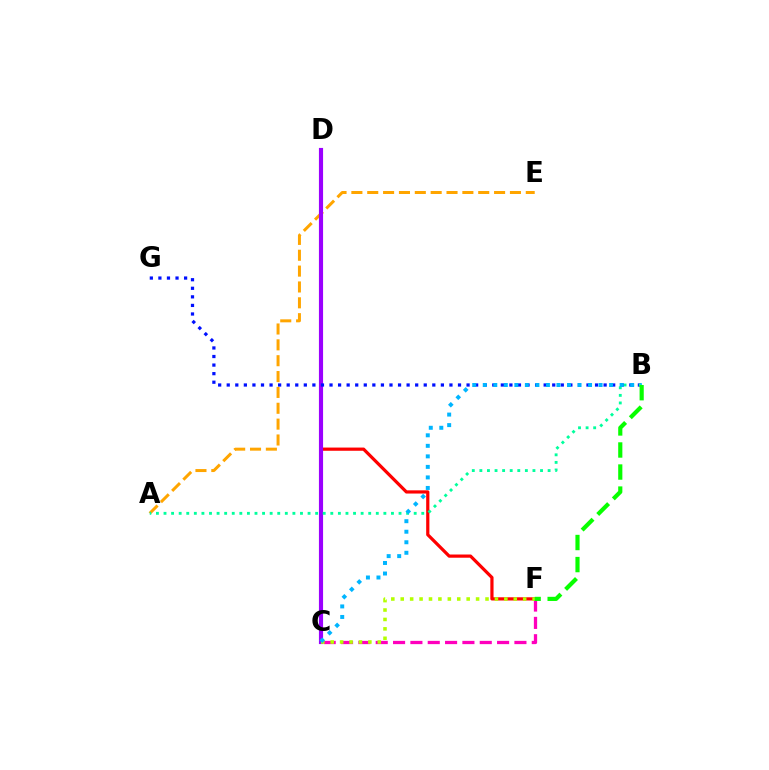{('D', 'F'): [{'color': '#ff0000', 'line_style': 'solid', 'thickness': 2.31}], ('C', 'F'): [{'color': '#ff00bd', 'line_style': 'dashed', 'thickness': 2.36}, {'color': '#b3ff00', 'line_style': 'dotted', 'thickness': 2.56}], ('A', 'E'): [{'color': '#ffa500', 'line_style': 'dashed', 'thickness': 2.15}], ('C', 'D'): [{'color': '#9b00ff', 'line_style': 'solid', 'thickness': 2.98}], ('B', 'G'): [{'color': '#0010ff', 'line_style': 'dotted', 'thickness': 2.33}], ('A', 'B'): [{'color': '#00ff9d', 'line_style': 'dotted', 'thickness': 2.06}], ('B', 'C'): [{'color': '#00b5ff', 'line_style': 'dotted', 'thickness': 2.86}], ('B', 'F'): [{'color': '#08ff00', 'line_style': 'dashed', 'thickness': 3.0}]}